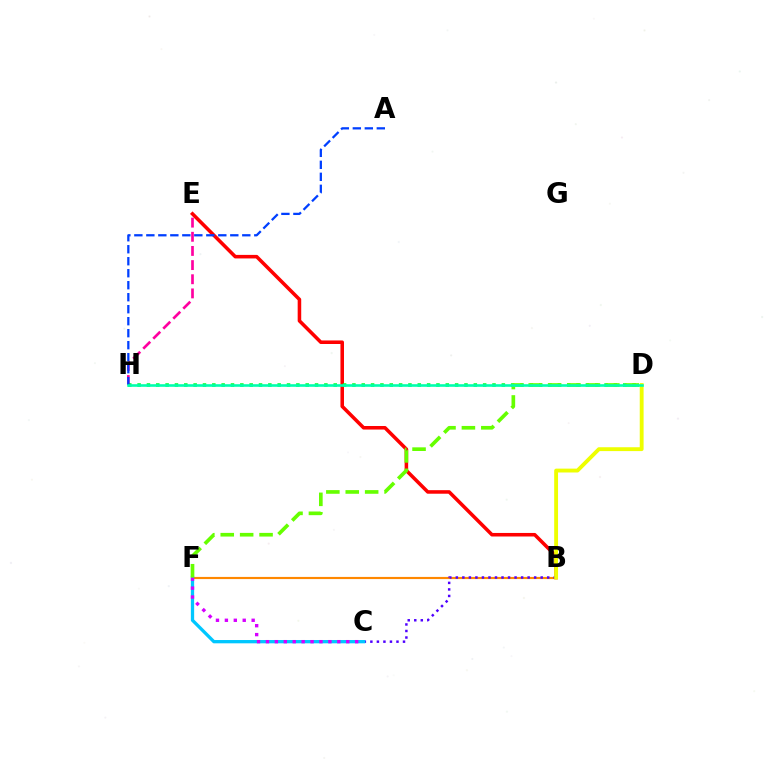{('B', 'F'): [{'color': '#ff8800', 'line_style': 'solid', 'thickness': 1.55}], ('B', 'E'): [{'color': '#ff0000', 'line_style': 'solid', 'thickness': 2.55}], ('B', 'C'): [{'color': '#4f00ff', 'line_style': 'dotted', 'thickness': 1.77}], ('E', 'H'): [{'color': '#ff00a0', 'line_style': 'dashed', 'thickness': 1.92}], ('D', 'H'): [{'color': '#00ff27', 'line_style': 'dotted', 'thickness': 2.54}, {'color': '#00ffaf', 'line_style': 'solid', 'thickness': 1.87}], ('C', 'F'): [{'color': '#00c7ff', 'line_style': 'solid', 'thickness': 2.37}, {'color': '#d600ff', 'line_style': 'dotted', 'thickness': 2.42}], ('D', 'F'): [{'color': '#66ff00', 'line_style': 'dashed', 'thickness': 2.64}], ('B', 'D'): [{'color': '#eeff00', 'line_style': 'solid', 'thickness': 2.78}], ('A', 'H'): [{'color': '#003fff', 'line_style': 'dashed', 'thickness': 1.63}]}